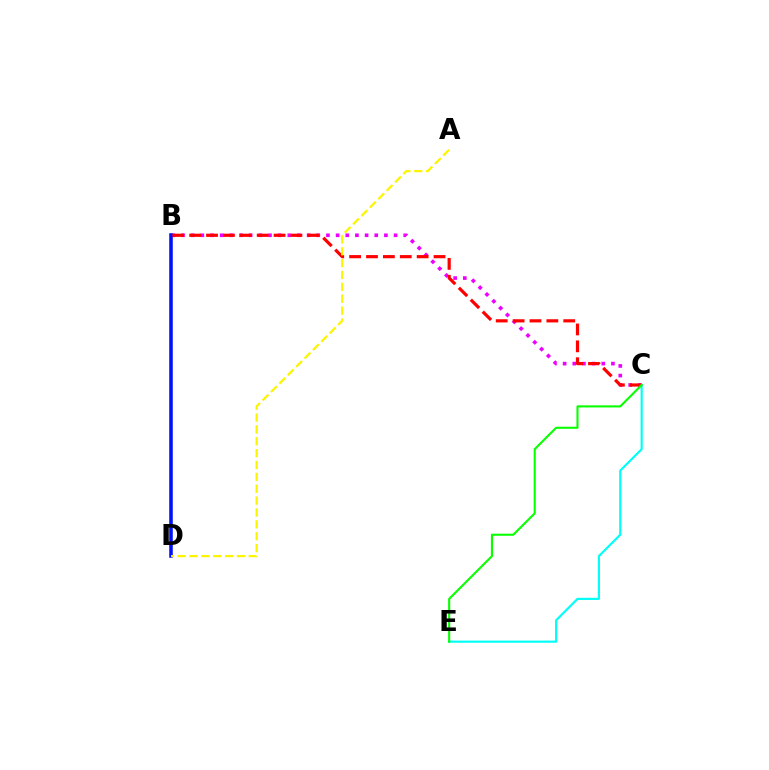{('B', 'C'): [{'color': '#ee00ff', 'line_style': 'dotted', 'thickness': 2.62}, {'color': '#ff0000', 'line_style': 'dashed', 'thickness': 2.29}], ('B', 'D'): [{'color': '#0010ff', 'line_style': 'solid', 'thickness': 2.55}], ('C', 'E'): [{'color': '#00fff6', 'line_style': 'solid', 'thickness': 1.56}, {'color': '#08ff00', 'line_style': 'solid', 'thickness': 1.51}], ('A', 'D'): [{'color': '#fcf500', 'line_style': 'dashed', 'thickness': 1.61}]}